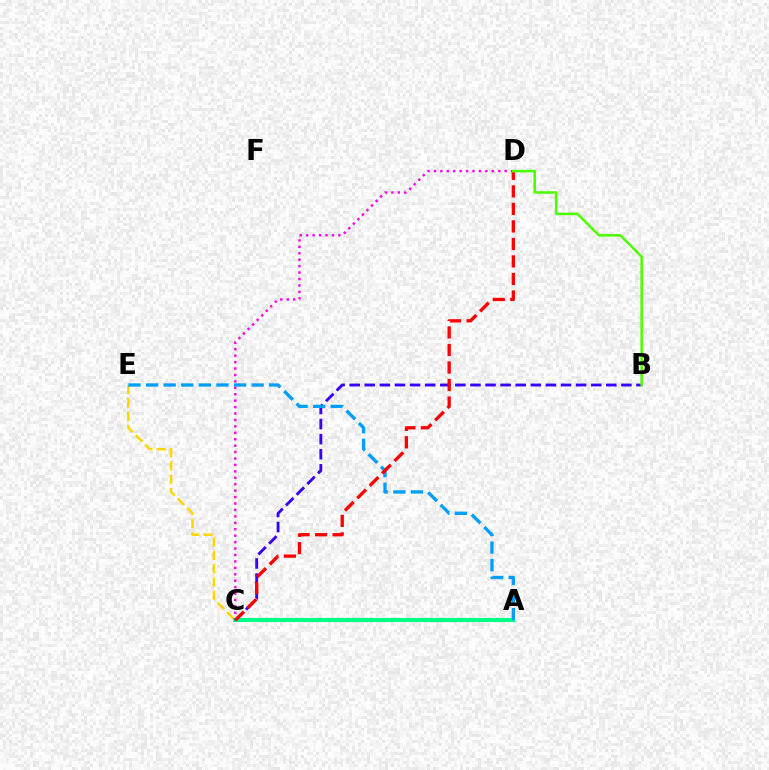{('C', 'E'): [{'color': '#ffd500', 'line_style': 'dashed', 'thickness': 1.81}], ('C', 'D'): [{'color': '#ff00ed', 'line_style': 'dotted', 'thickness': 1.75}, {'color': '#ff0000', 'line_style': 'dashed', 'thickness': 2.38}], ('A', 'C'): [{'color': '#00ff86', 'line_style': 'solid', 'thickness': 2.95}], ('B', 'C'): [{'color': '#3700ff', 'line_style': 'dashed', 'thickness': 2.05}], ('A', 'E'): [{'color': '#009eff', 'line_style': 'dashed', 'thickness': 2.39}], ('B', 'D'): [{'color': '#4fff00', 'line_style': 'solid', 'thickness': 1.84}]}